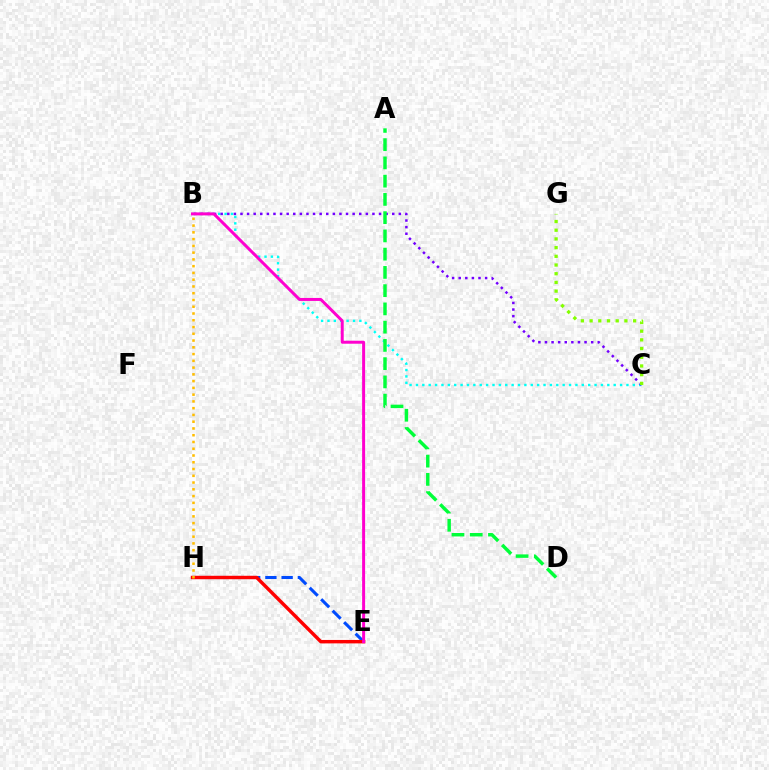{('E', 'H'): [{'color': '#004bff', 'line_style': 'dashed', 'thickness': 2.21}, {'color': '#ff0000', 'line_style': 'solid', 'thickness': 2.47}], ('B', 'C'): [{'color': '#00fff6', 'line_style': 'dotted', 'thickness': 1.73}, {'color': '#7200ff', 'line_style': 'dotted', 'thickness': 1.79}], ('A', 'D'): [{'color': '#00ff39', 'line_style': 'dashed', 'thickness': 2.48}], ('C', 'G'): [{'color': '#84ff00', 'line_style': 'dotted', 'thickness': 2.36}], ('B', 'H'): [{'color': '#ffbd00', 'line_style': 'dotted', 'thickness': 1.84}], ('B', 'E'): [{'color': '#ff00cf', 'line_style': 'solid', 'thickness': 2.15}]}